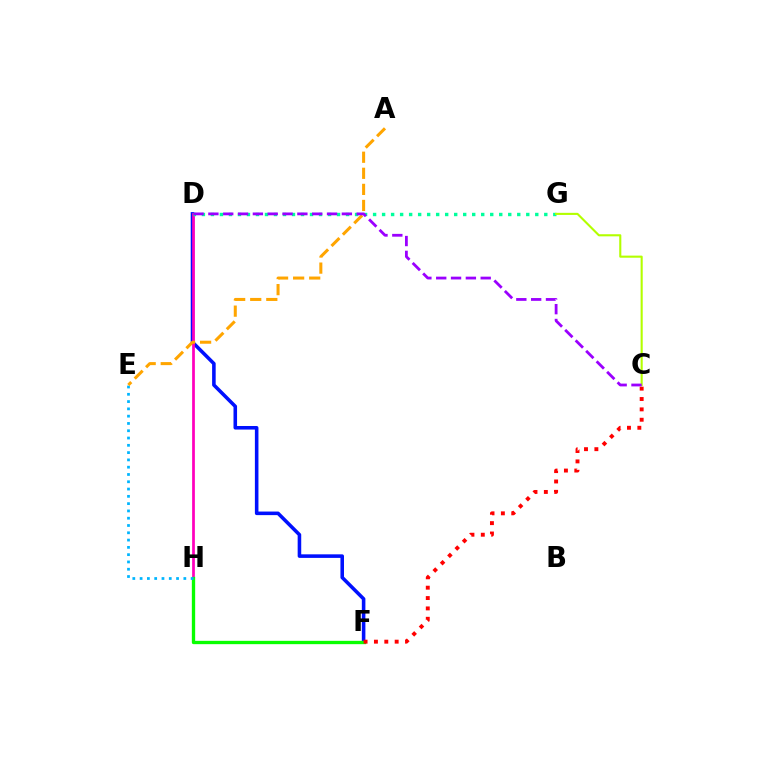{('D', 'F'): [{'color': '#0010ff', 'line_style': 'solid', 'thickness': 2.57}], ('D', 'H'): [{'color': '#ff00bd', 'line_style': 'solid', 'thickness': 1.97}], ('D', 'G'): [{'color': '#00ff9d', 'line_style': 'dotted', 'thickness': 2.45}], ('F', 'H'): [{'color': '#08ff00', 'line_style': 'solid', 'thickness': 2.39}], ('E', 'H'): [{'color': '#00b5ff', 'line_style': 'dotted', 'thickness': 1.98}], ('C', 'F'): [{'color': '#ff0000', 'line_style': 'dotted', 'thickness': 2.82}], ('C', 'G'): [{'color': '#b3ff00', 'line_style': 'solid', 'thickness': 1.51}], ('A', 'E'): [{'color': '#ffa500', 'line_style': 'dashed', 'thickness': 2.18}], ('C', 'D'): [{'color': '#9b00ff', 'line_style': 'dashed', 'thickness': 2.01}]}